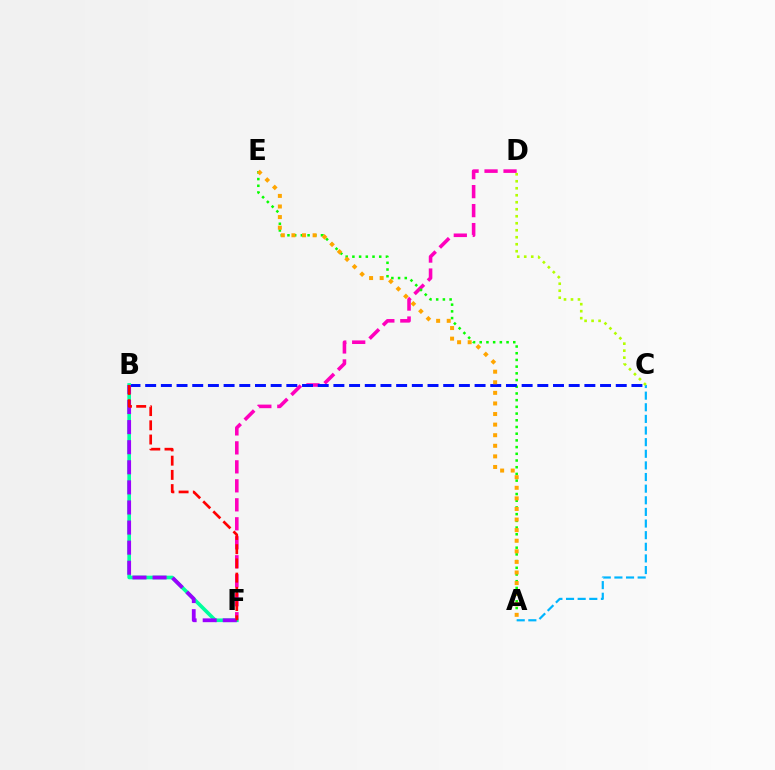{('D', 'F'): [{'color': '#ff00bd', 'line_style': 'dashed', 'thickness': 2.58}], ('A', 'E'): [{'color': '#08ff00', 'line_style': 'dotted', 'thickness': 1.82}, {'color': '#ffa500', 'line_style': 'dotted', 'thickness': 2.88}], ('A', 'C'): [{'color': '#00b5ff', 'line_style': 'dashed', 'thickness': 1.58}], ('B', 'C'): [{'color': '#0010ff', 'line_style': 'dashed', 'thickness': 2.13}], ('B', 'F'): [{'color': '#00ff9d', 'line_style': 'solid', 'thickness': 2.63}, {'color': '#9b00ff', 'line_style': 'dashed', 'thickness': 2.73}, {'color': '#ff0000', 'line_style': 'dashed', 'thickness': 1.93}], ('C', 'D'): [{'color': '#b3ff00', 'line_style': 'dotted', 'thickness': 1.9}]}